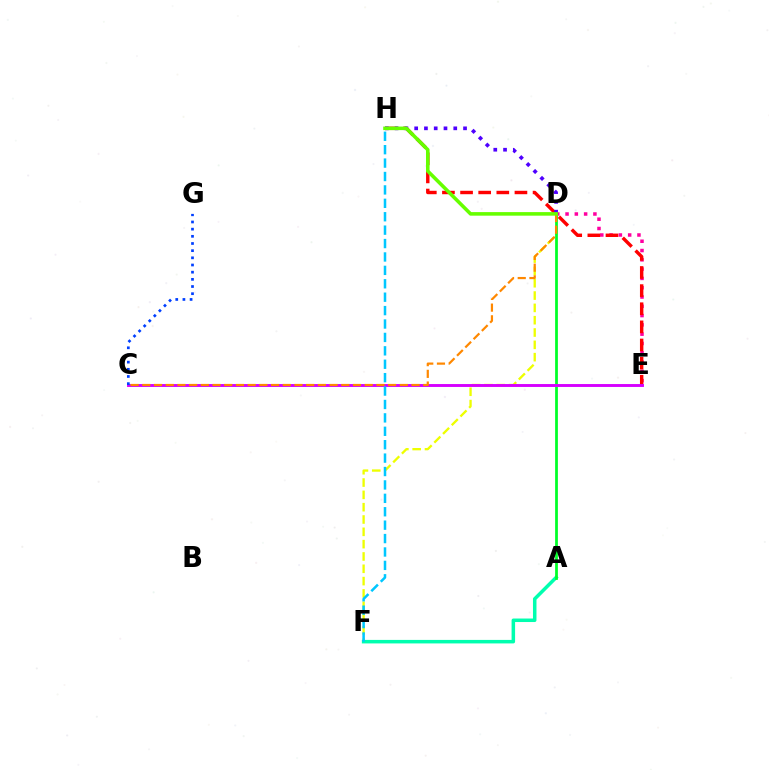{('D', 'E'): [{'color': '#ff00a0', 'line_style': 'dotted', 'thickness': 2.52}], ('D', 'F'): [{'color': '#eeff00', 'line_style': 'dashed', 'thickness': 1.67}], ('A', 'F'): [{'color': '#00ffaf', 'line_style': 'solid', 'thickness': 2.53}], ('A', 'D'): [{'color': '#00ff27', 'line_style': 'solid', 'thickness': 1.98}], ('E', 'H'): [{'color': '#ff0000', 'line_style': 'dashed', 'thickness': 2.46}], ('D', 'H'): [{'color': '#4f00ff', 'line_style': 'dotted', 'thickness': 2.66}, {'color': '#66ff00', 'line_style': 'solid', 'thickness': 2.57}], ('C', 'E'): [{'color': '#d600ff', 'line_style': 'solid', 'thickness': 2.09}], ('C', 'G'): [{'color': '#003fff', 'line_style': 'dotted', 'thickness': 1.95}], ('C', 'D'): [{'color': '#ff8800', 'line_style': 'dashed', 'thickness': 1.59}], ('F', 'H'): [{'color': '#00c7ff', 'line_style': 'dashed', 'thickness': 1.82}]}